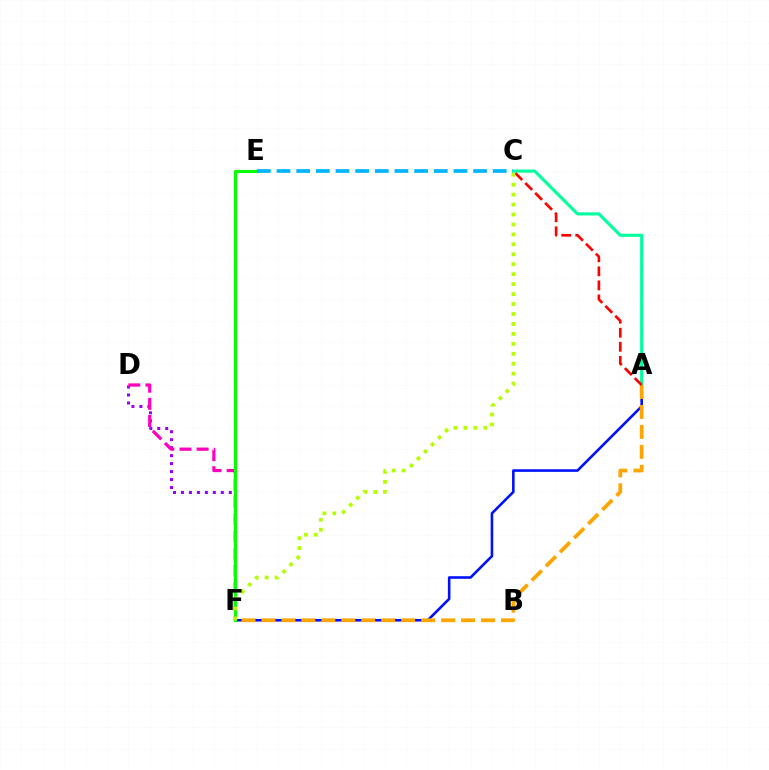{('A', 'F'): [{'color': '#0010ff', 'line_style': 'solid', 'thickness': 1.86}, {'color': '#ffa500', 'line_style': 'dashed', 'thickness': 2.71}], ('D', 'F'): [{'color': '#9b00ff', 'line_style': 'dotted', 'thickness': 2.17}, {'color': '#ff00bd', 'line_style': 'dashed', 'thickness': 2.33}], ('A', 'C'): [{'color': '#00ff9d', 'line_style': 'solid', 'thickness': 2.23}, {'color': '#ff0000', 'line_style': 'dashed', 'thickness': 1.91}], ('E', 'F'): [{'color': '#08ff00', 'line_style': 'solid', 'thickness': 2.21}], ('C', 'E'): [{'color': '#00b5ff', 'line_style': 'dashed', 'thickness': 2.67}], ('C', 'F'): [{'color': '#b3ff00', 'line_style': 'dotted', 'thickness': 2.7}]}